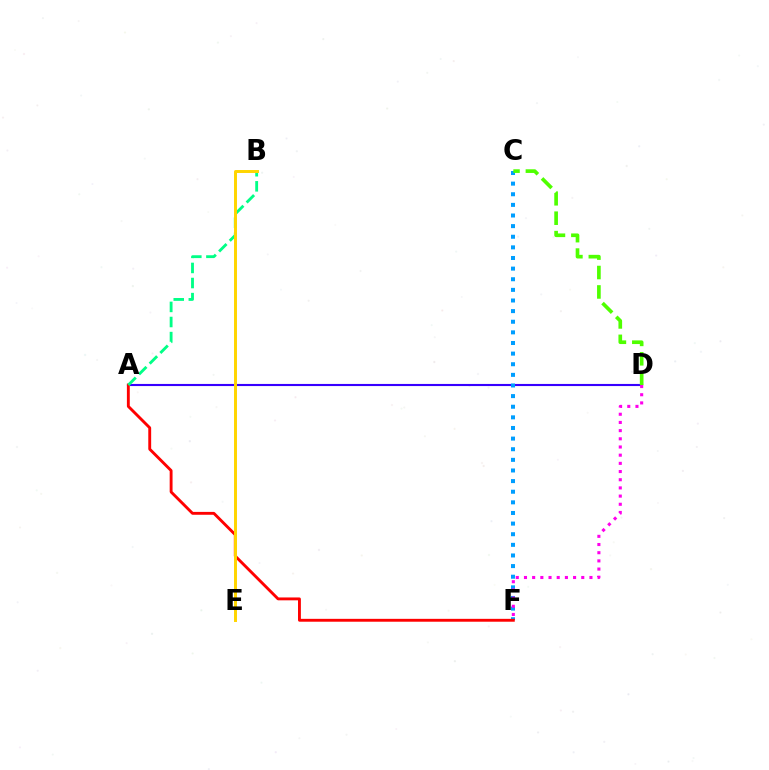{('A', 'D'): [{'color': '#3700ff', 'line_style': 'solid', 'thickness': 1.52}], ('C', 'F'): [{'color': '#009eff', 'line_style': 'dotted', 'thickness': 2.89}], ('A', 'F'): [{'color': '#ff0000', 'line_style': 'solid', 'thickness': 2.07}], ('A', 'B'): [{'color': '#00ff86', 'line_style': 'dashed', 'thickness': 2.05}], ('B', 'E'): [{'color': '#ffd500', 'line_style': 'solid', 'thickness': 2.13}], ('D', 'F'): [{'color': '#ff00ed', 'line_style': 'dotted', 'thickness': 2.22}], ('C', 'D'): [{'color': '#4fff00', 'line_style': 'dashed', 'thickness': 2.64}]}